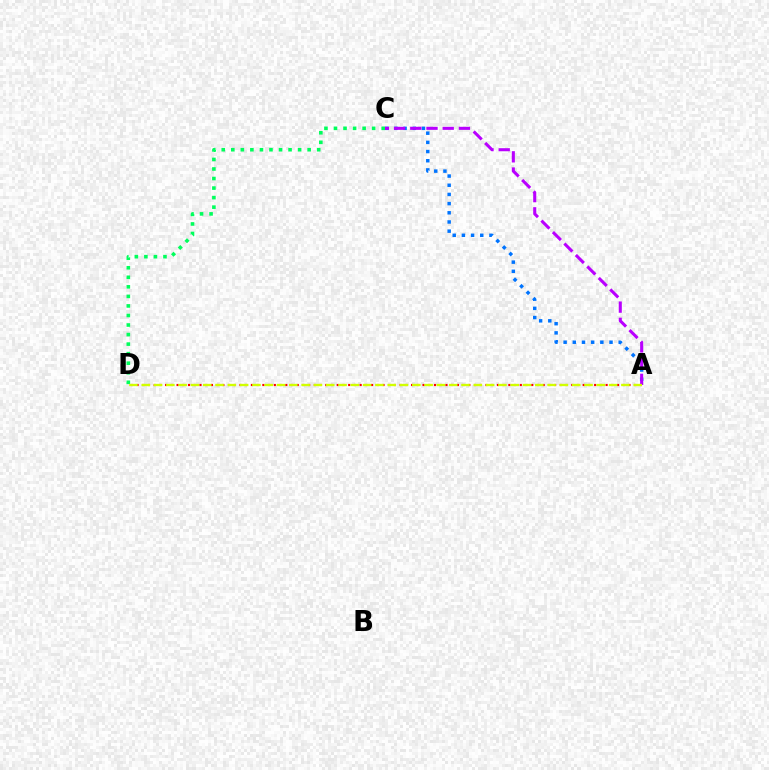{('A', 'D'): [{'color': '#ff0000', 'line_style': 'dotted', 'thickness': 1.55}, {'color': '#d1ff00', 'line_style': 'dashed', 'thickness': 1.67}], ('C', 'D'): [{'color': '#00ff5c', 'line_style': 'dotted', 'thickness': 2.59}], ('A', 'C'): [{'color': '#0074ff', 'line_style': 'dotted', 'thickness': 2.49}, {'color': '#b900ff', 'line_style': 'dashed', 'thickness': 2.2}]}